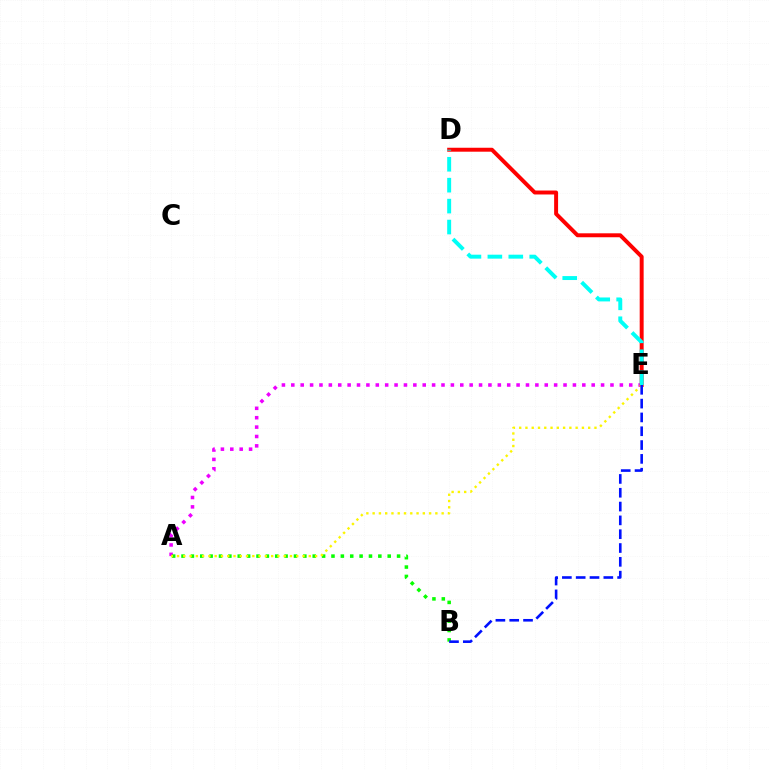{('A', 'E'): [{'color': '#ee00ff', 'line_style': 'dotted', 'thickness': 2.55}, {'color': '#fcf500', 'line_style': 'dotted', 'thickness': 1.7}], ('A', 'B'): [{'color': '#08ff00', 'line_style': 'dotted', 'thickness': 2.55}], ('D', 'E'): [{'color': '#ff0000', 'line_style': 'solid', 'thickness': 2.84}, {'color': '#00fff6', 'line_style': 'dashed', 'thickness': 2.84}], ('B', 'E'): [{'color': '#0010ff', 'line_style': 'dashed', 'thickness': 1.88}]}